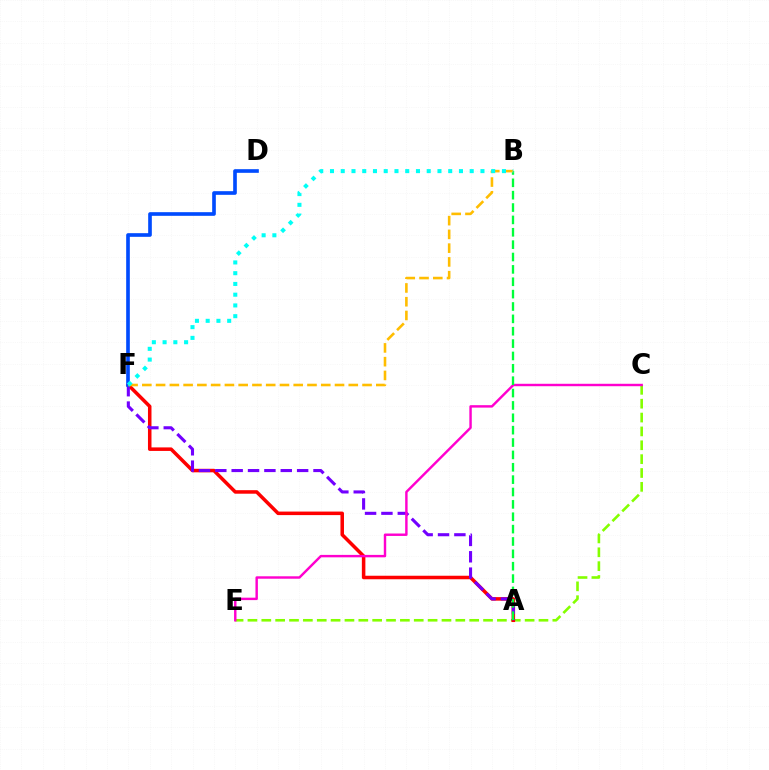{('C', 'E'): [{'color': '#84ff00', 'line_style': 'dashed', 'thickness': 1.88}, {'color': '#ff00cf', 'line_style': 'solid', 'thickness': 1.75}], ('A', 'F'): [{'color': '#ff0000', 'line_style': 'solid', 'thickness': 2.54}, {'color': '#7200ff', 'line_style': 'dashed', 'thickness': 2.22}], ('D', 'F'): [{'color': '#004bff', 'line_style': 'solid', 'thickness': 2.63}], ('A', 'B'): [{'color': '#00ff39', 'line_style': 'dashed', 'thickness': 1.68}], ('B', 'F'): [{'color': '#ffbd00', 'line_style': 'dashed', 'thickness': 1.87}, {'color': '#00fff6', 'line_style': 'dotted', 'thickness': 2.92}]}